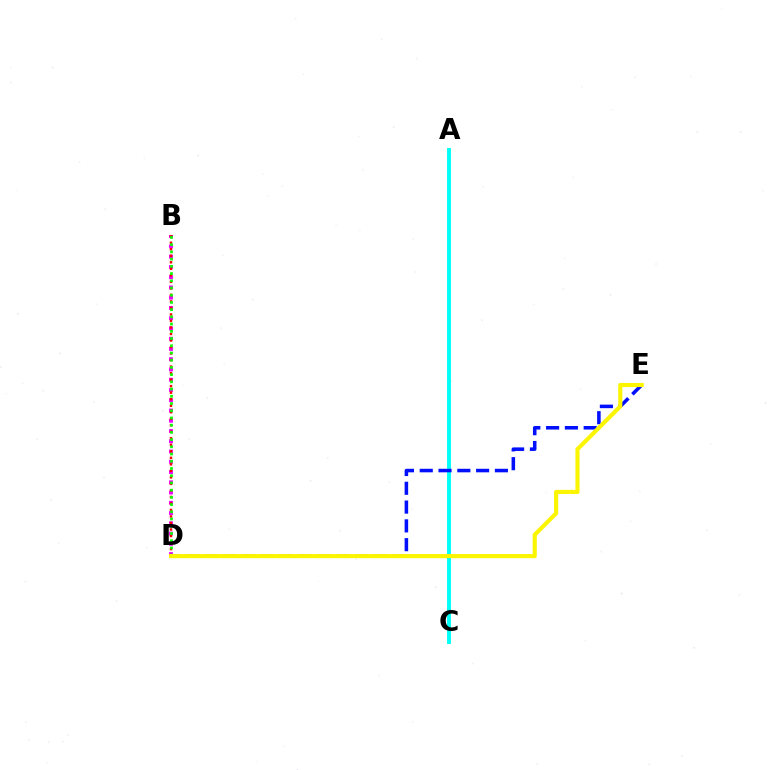{('A', 'C'): [{'color': '#00fff6', 'line_style': 'solid', 'thickness': 2.81}], ('B', 'D'): [{'color': '#ee00ff', 'line_style': 'dotted', 'thickness': 2.79}, {'color': '#ff0000', 'line_style': 'dotted', 'thickness': 1.77}, {'color': '#08ff00', 'line_style': 'dotted', 'thickness': 1.96}], ('D', 'E'): [{'color': '#0010ff', 'line_style': 'dashed', 'thickness': 2.55}, {'color': '#fcf500', 'line_style': 'solid', 'thickness': 2.97}]}